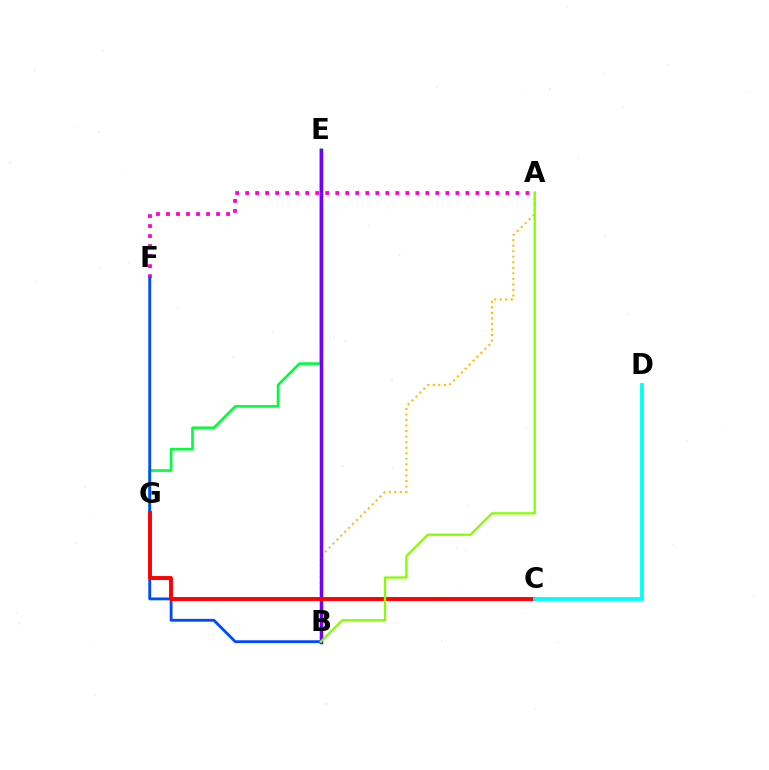{('A', 'B'): [{'color': '#ffbd00', 'line_style': 'dotted', 'thickness': 1.51}, {'color': '#84ff00', 'line_style': 'solid', 'thickness': 1.64}], ('E', 'G'): [{'color': '#00ff39', 'line_style': 'solid', 'thickness': 1.91}], ('B', 'E'): [{'color': '#7200ff', 'line_style': 'solid', 'thickness': 2.52}], ('A', 'F'): [{'color': '#ff00cf', 'line_style': 'dotted', 'thickness': 2.72}], ('B', 'F'): [{'color': '#004bff', 'line_style': 'solid', 'thickness': 2.04}], ('C', 'G'): [{'color': '#ff0000', 'line_style': 'solid', 'thickness': 2.81}], ('C', 'D'): [{'color': '#00fff6', 'line_style': 'solid', 'thickness': 2.75}]}